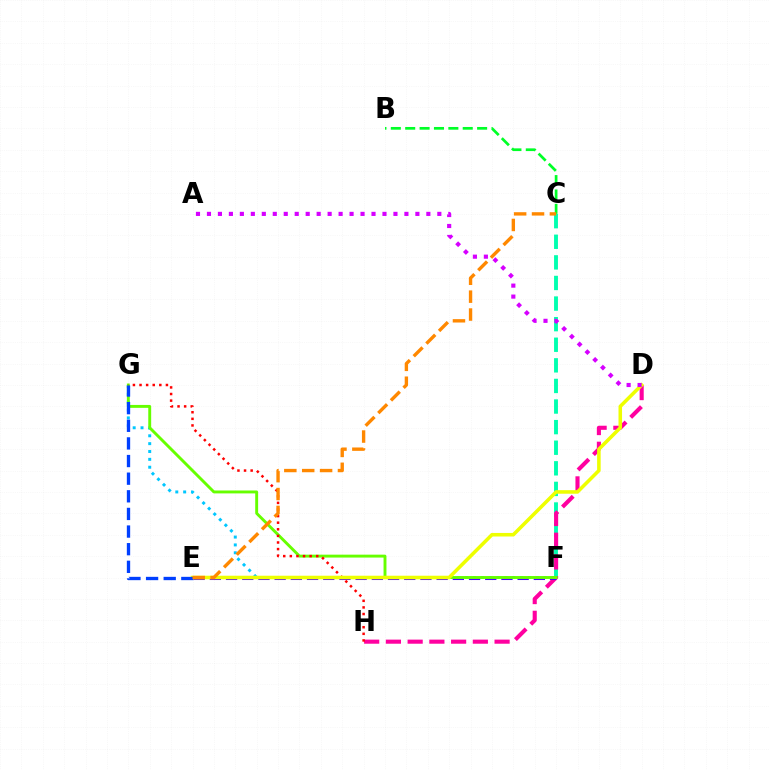{('F', 'G'): [{'color': '#00c7ff', 'line_style': 'dotted', 'thickness': 2.13}, {'color': '#66ff00', 'line_style': 'solid', 'thickness': 2.09}], ('C', 'F'): [{'color': '#00ffaf', 'line_style': 'dashed', 'thickness': 2.8}], ('D', 'H'): [{'color': '#ff00a0', 'line_style': 'dashed', 'thickness': 2.95}], ('E', 'F'): [{'color': '#4f00ff', 'line_style': 'dashed', 'thickness': 2.2}], ('B', 'C'): [{'color': '#00ff27', 'line_style': 'dashed', 'thickness': 1.95}], ('G', 'H'): [{'color': '#ff0000', 'line_style': 'dotted', 'thickness': 1.79}], ('D', 'E'): [{'color': '#eeff00', 'line_style': 'solid', 'thickness': 2.56}], ('A', 'D'): [{'color': '#d600ff', 'line_style': 'dotted', 'thickness': 2.98}], ('E', 'G'): [{'color': '#003fff', 'line_style': 'dashed', 'thickness': 2.4}], ('C', 'E'): [{'color': '#ff8800', 'line_style': 'dashed', 'thickness': 2.43}]}